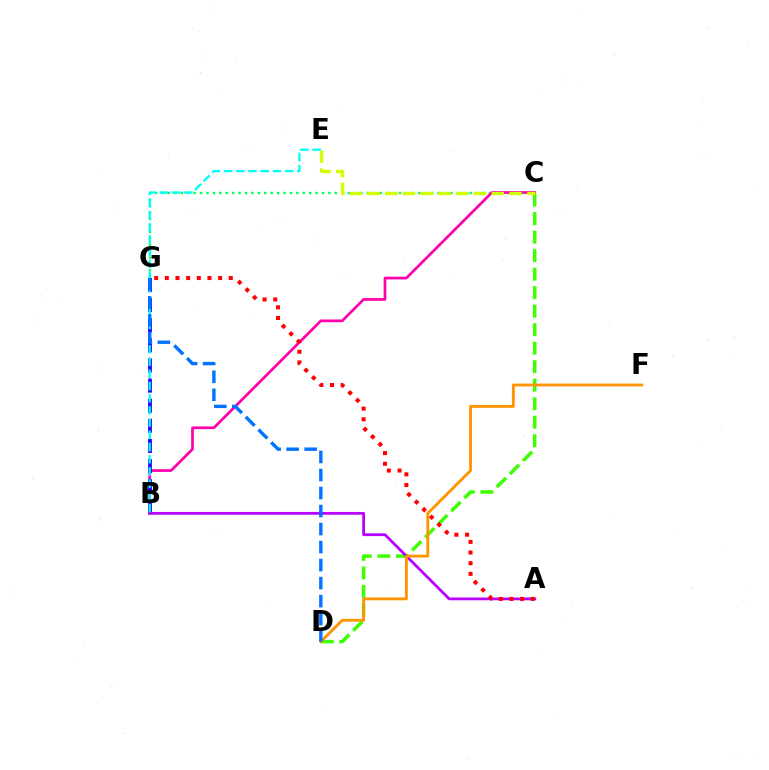{('C', 'D'): [{'color': '#3dff00', 'line_style': 'dashed', 'thickness': 2.51}], ('C', 'G'): [{'color': '#00ff5c', 'line_style': 'dotted', 'thickness': 1.74}], ('B', 'C'): [{'color': '#ff00ac', 'line_style': 'solid', 'thickness': 1.95}], ('B', 'G'): [{'color': '#2500ff', 'line_style': 'dashed', 'thickness': 2.73}], ('A', 'B'): [{'color': '#b900ff', 'line_style': 'solid', 'thickness': 1.99}], ('B', 'E'): [{'color': '#00fff6', 'line_style': 'dashed', 'thickness': 1.66}], ('C', 'E'): [{'color': '#d1ff00', 'line_style': 'dashed', 'thickness': 2.41}], ('D', 'F'): [{'color': '#ff9400', 'line_style': 'solid', 'thickness': 2.05}], ('D', 'G'): [{'color': '#0074ff', 'line_style': 'dashed', 'thickness': 2.45}], ('A', 'G'): [{'color': '#ff0000', 'line_style': 'dotted', 'thickness': 2.9}]}